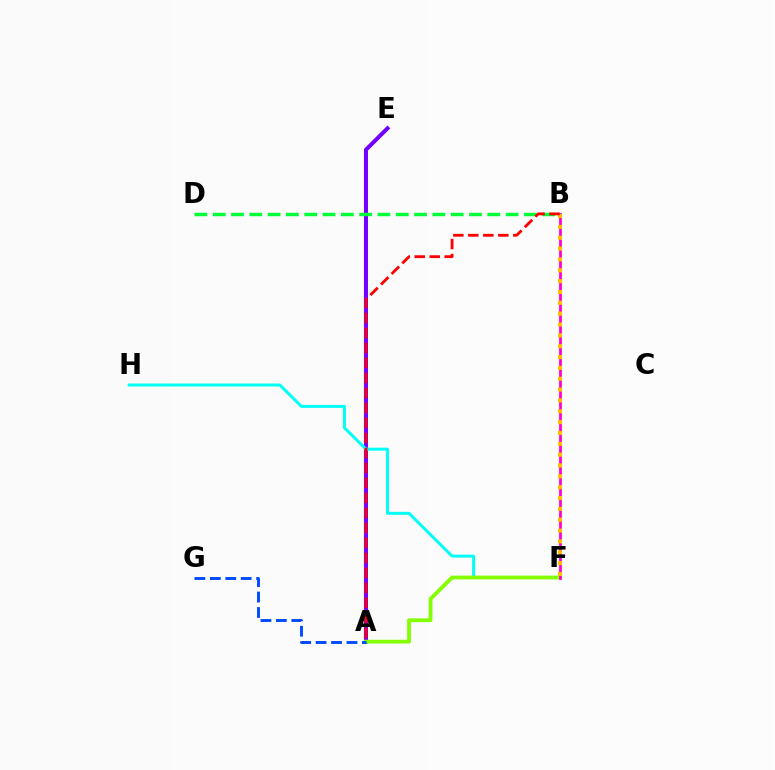{('A', 'E'): [{'color': '#7200ff', 'line_style': 'solid', 'thickness': 2.89}], ('F', 'H'): [{'color': '#00fff6', 'line_style': 'solid', 'thickness': 2.14}], ('A', 'F'): [{'color': '#84ff00', 'line_style': 'solid', 'thickness': 2.73}], ('B', 'D'): [{'color': '#00ff39', 'line_style': 'dashed', 'thickness': 2.49}], ('B', 'F'): [{'color': '#ff00cf', 'line_style': 'solid', 'thickness': 1.97}, {'color': '#ffbd00', 'line_style': 'dotted', 'thickness': 2.95}], ('A', 'G'): [{'color': '#004bff', 'line_style': 'dashed', 'thickness': 2.1}], ('A', 'B'): [{'color': '#ff0000', 'line_style': 'dashed', 'thickness': 2.04}]}